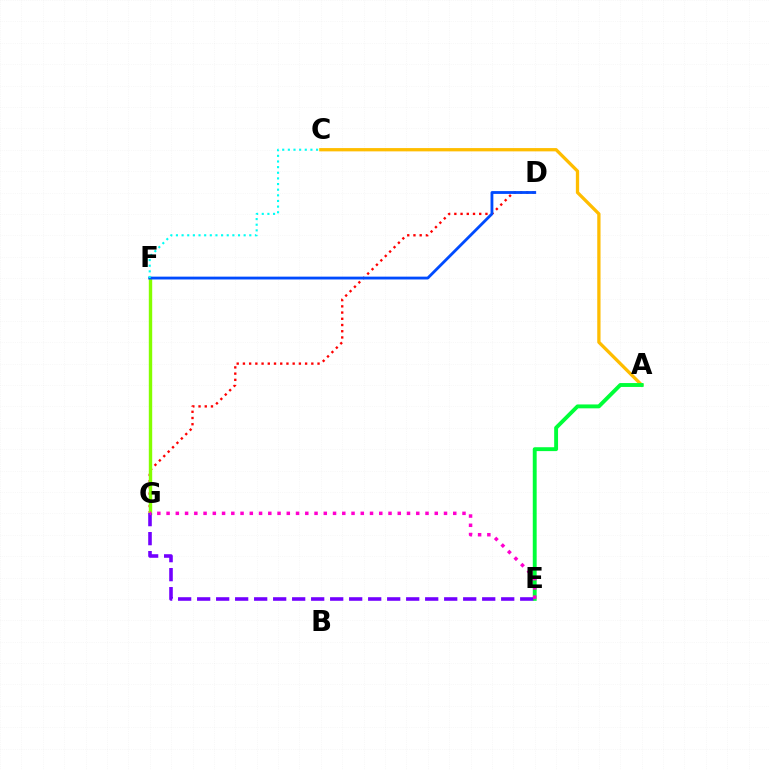{('D', 'G'): [{'color': '#ff0000', 'line_style': 'dotted', 'thickness': 1.69}], ('A', 'C'): [{'color': '#ffbd00', 'line_style': 'solid', 'thickness': 2.37}], ('F', 'G'): [{'color': '#84ff00', 'line_style': 'solid', 'thickness': 2.45}], ('A', 'E'): [{'color': '#00ff39', 'line_style': 'solid', 'thickness': 2.8}], ('E', 'G'): [{'color': '#7200ff', 'line_style': 'dashed', 'thickness': 2.58}, {'color': '#ff00cf', 'line_style': 'dotted', 'thickness': 2.51}], ('D', 'F'): [{'color': '#004bff', 'line_style': 'solid', 'thickness': 2.03}], ('C', 'F'): [{'color': '#00fff6', 'line_style': 'dotted', 'thickness': 1.53}]}